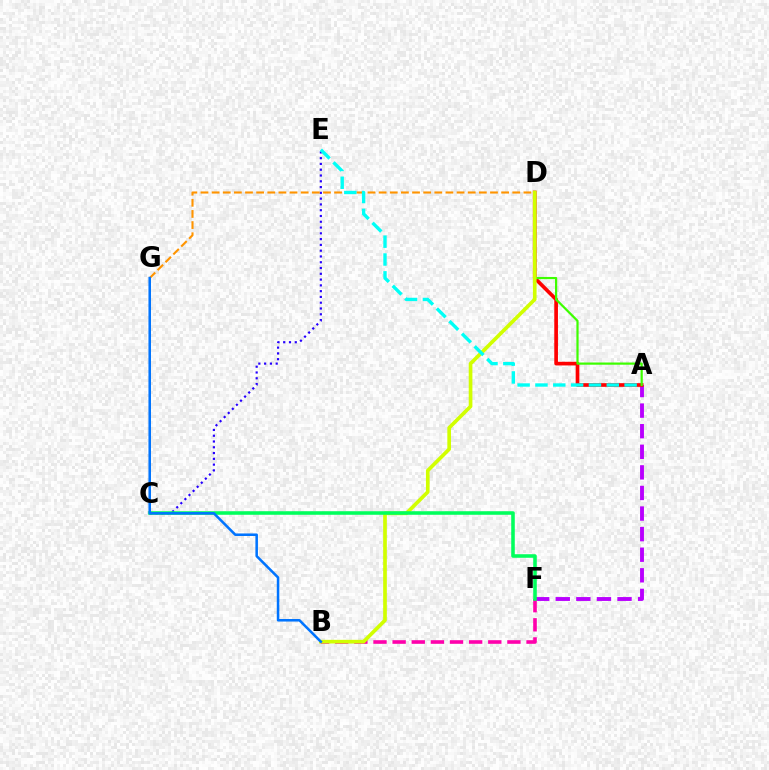{('A', 'F'): [{'color': '#b900ff', 'line_style': 'dashed', 'thickness': 2.8}], ('B', 'F'): [{'color': '#ff00ac', 'line_style': 'dashed', 'thickness': 2.6}], ('A', 'D'): [{'color': '#ff0000', 'line_style': 'solid', 'thickness': 2.65}, {'color': '#3dff00', 'line_style': 'solid', 'thickness': 1.59}], ('C', 'E'): [{'color': '#2500ff', 'line_style': 'dotted', 'thickness': 1.57}], ('B', 'D'): [{'color': '#d1ff00', 'line_style': 'solid', 'thickness': 2.65}], ('C', 'F'): [{'color': '#00ff5c', 'line_style': 'solid', 'thickness': 2.56}], ('D', 'G'): [{'color': '#ff9400', 'line_style': 'dashed', 'thickness': 1.51}], ('A', 'E'): [{'color': '#00fff6', 'line_style': 'dashed', 'thickness': 2.42}], ('B', 'G'): [{'color': '#0074ff', 'line_style': 'solid', 'thickness': 1.83}]}